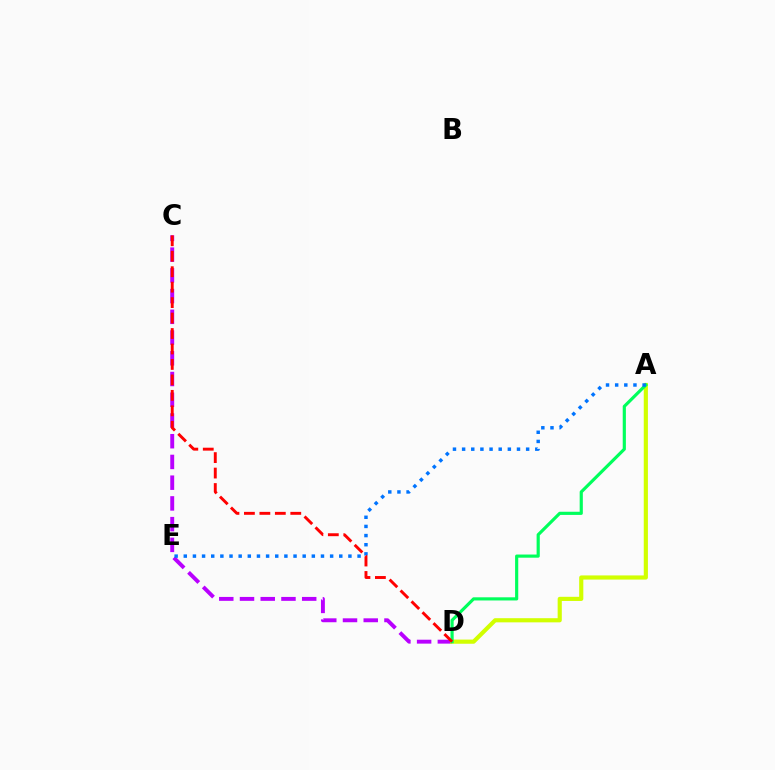{('C', 'D'): [{'color': '#b900ff', 'line_style': 'dashed', 'thickness': 2.82}, {'color': '#ff0000', 'line_style': 'dashed', 'thickness': 2.1}], ('A', 'D'): [{'color': '#d1ff00', 'line_style': 'solid', 'thickness': 2.99}, {'color': '#00ff5c', 'line_style': 'solid', 'thickness': 2.28}], ('A', 'E'): [{'color': '#0074ff', 'line_style': 'dotted', 'thickness': 2.49}]}